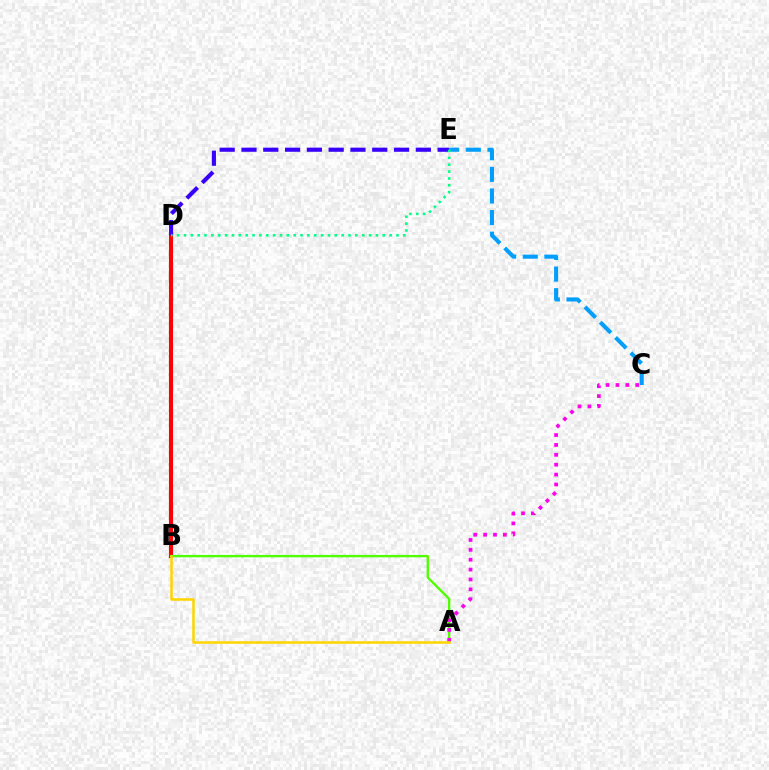{('B', 'D'): [{'color': '#ff0000', 'line_style': 'solid', 'thickness': 2.96}], ('D', 'E'): [{'color': '#3700ff', 'line_style': 'dashed', 'thickness': 2.96}, {'color': '#00ff86', 'line_style': 'dotted', 'thickness': 1.86}], ('A', 'B'): [{'color': '#4fff00', 'line_style': 'solid', 'thickness': 1.7}, {'color': '#ffd500', 'line_style': 'solid', 'thickness': 1.82}], ('A', 'C'): [{'color': '#ff00ed', 'line_style': 'dotted', 'thickness': 2.69}], ('C', 'E'): [{'color': '#009eff', 'line_style': 'dashed', 'thickness': 2.94}]}